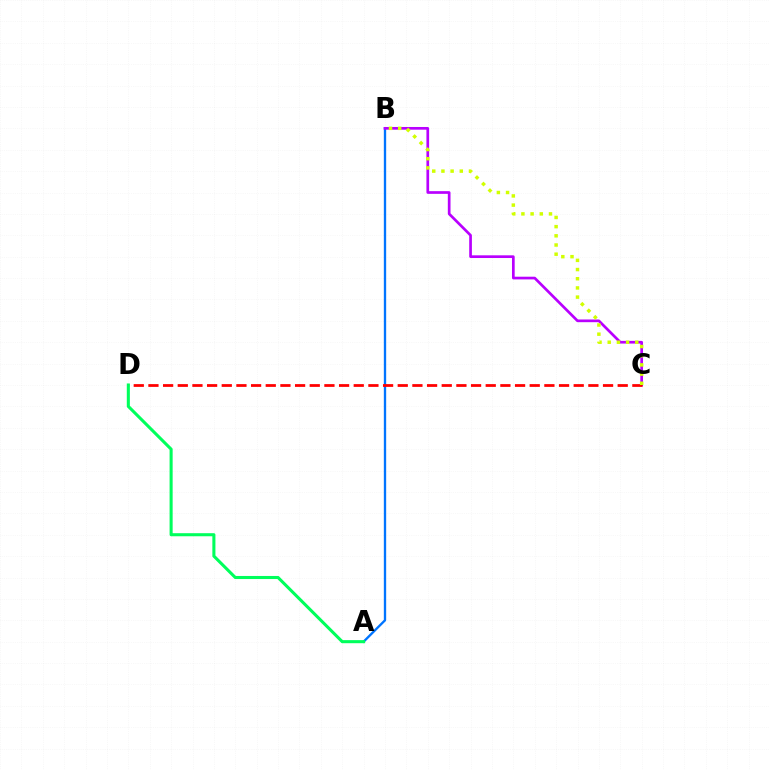{('A', 'B'): [{'color': '#0074ff', 'line_style': 'solid', 'thickness': 1.68}], ('B', 'C'): [{'color': '#b900ff', 'line_style': 'solid', 'thickness': 1.94}, {'color': '#d1ff00', 'line_style': 'dotted', 'thickness': 2.5}], ('C', 'D'): [{'color': '#ff0000', 'line_style': 'dashed', 'thickness': 1.99}], ('A', 'D'): [{'color': '#00ff5c', 'line_style': 'solid', 'thickness': 2.21}]}